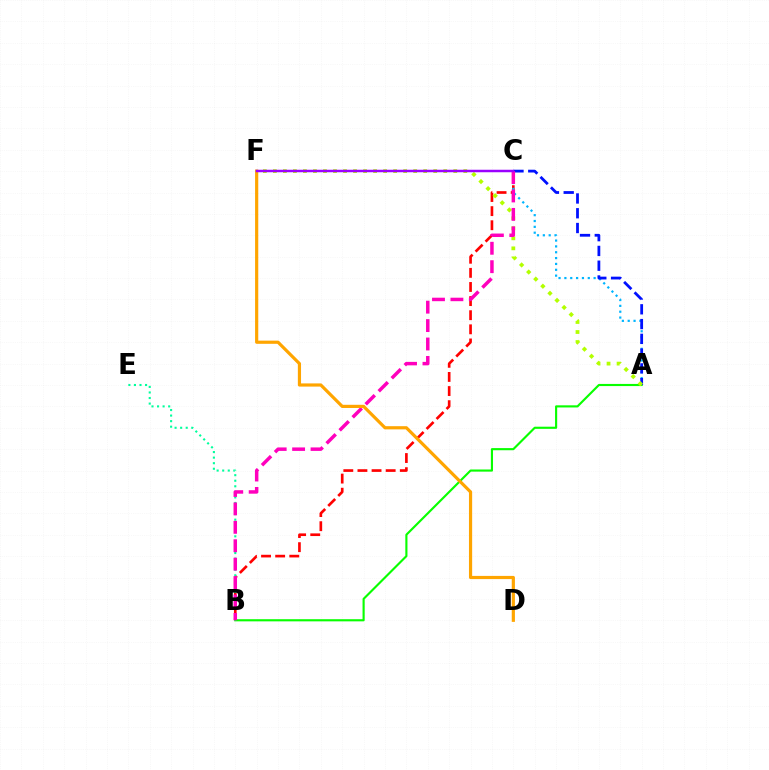{('B', 'C'): [{'color': '#ff0000', 'line_style': 'dashed', 'thickness': 1.92}, {'color': '#ff00bd', 'line_style': 'dashed', 'thickness': 2.5}], ('A', 'C'): [{'color': '#00b5ff', 'line_style': 'dotted', 'thickness': 1.59}, {'color': '#0010ff', 'line_style': 'dashed', 'thickness': 2.01}], ('A', 'B'): [{'color': '#08ff00', 'line_style': 'solid', 'thickness': 1.54}], ('A', 'F'): [{'color': '#b3ff00', 'line_style': 'dotted', 'thickness': 2.72}], ('B', 'E'): [{'color': '#00ff9d', 'line_style': 'dotted', 'thickness': 1.51}], ('D', 'F'): [{'color': '#ffa500', 'line_style': 'solid', 'thickness': 2.29}], ('C', 'F'): [{'color': '#9b00ff', 'line_style': 'solid', 'thickness': 1.79}]}